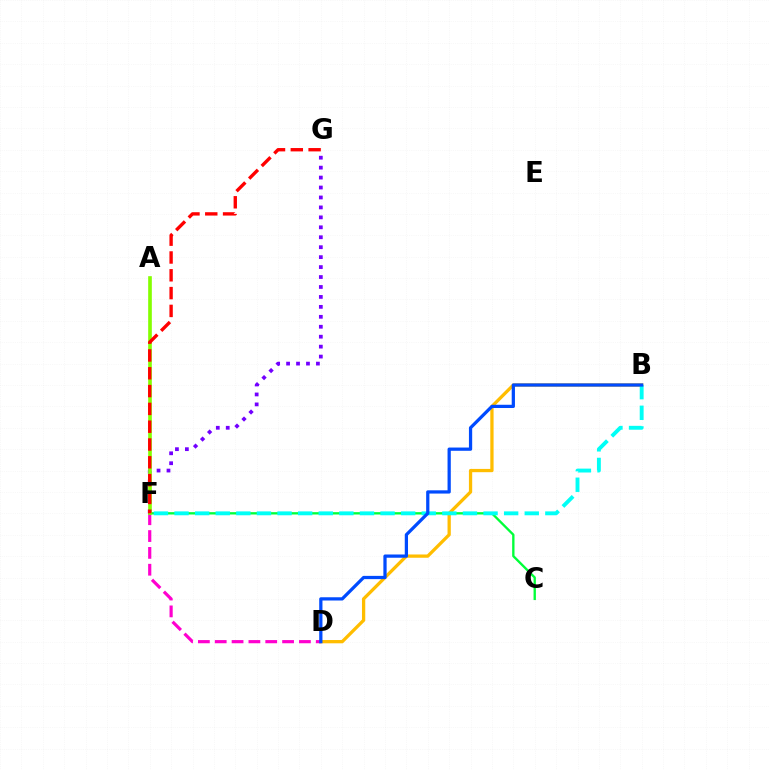{('F', 'G'): [{'color': '#7200ff', 'line_style': 'dotted', 'thickness': 2.7}, {'color': '#ff0000', 'line_style': 'dashed', 'thickness': 2.42}], ('B', 'D'): [{'color': '#ffbd00', 'line_style': 'solid', 'thickness': 2.36}, {'color': '#004bff', 'line_style': 'solid', 'thickness': 2.34}], ('D', 'F'): [{'color': '#ff00cf', 'line_style': 'dashed', 'thickness': 2.29}], ('C', 'F'): [{'color': '#00ff39', 'line_style': 'solid', 'thickness': 1.69}], ('A', 'F'): [{'color': '#84ff00', 'line_style': 'solid', 'thickness': 2.63}], ('B', 'F'): [{'color': '#00fff6', 'line_style': 'dashed', 'thickness': 2.8}]}